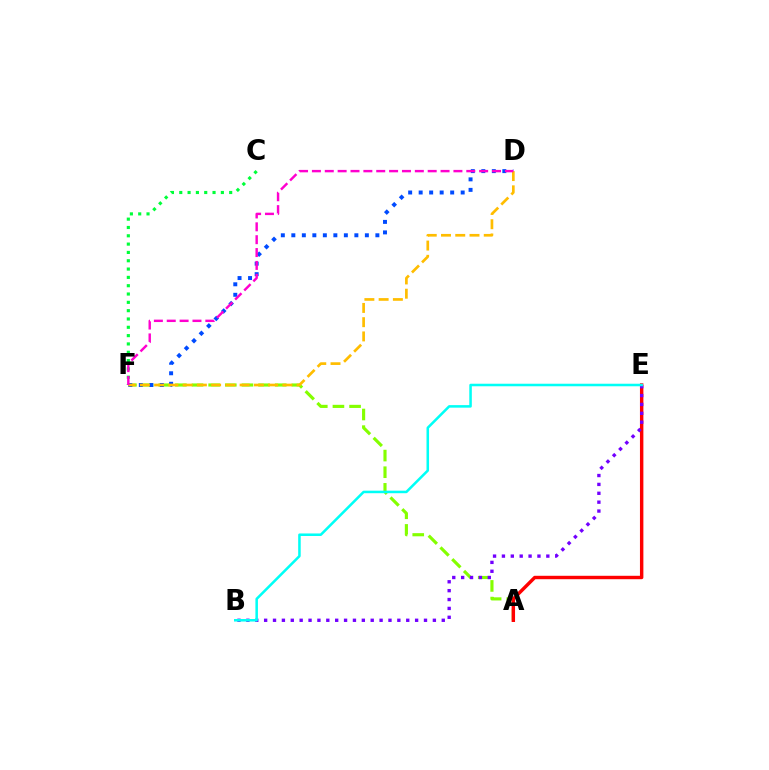{('A', 'F'): [{'color': '#84ff00', 'line_style': 'dashed', 'thickness': 2.26}], ('D', 'F'): [{'color': '#004bff', 'line_style': 'dotted', 'thickness': 2.85}, {'color': '#ffbd00', 'line_style': 'dashed', 'thickness': 1.94}, {'color': '#ff00cf', 'line_style': 'dashed', 'thickness': 1.75}], ('C', 'F'): [{'color': '#00ff39', 'line_style': 'dotted', 'thickness': 2.26}], ('A', 'E'): [{'color': '#ff0000', 'line_style': 'solid', 'thickness': 2.47}], ('B', 'E'): [{'color': '#7200ff', 'line_style': 'dotted', 'thickness': 2.41}, {'color': '#00fff6', 'line_style': 'solid', 'thickness': 1.83}]}